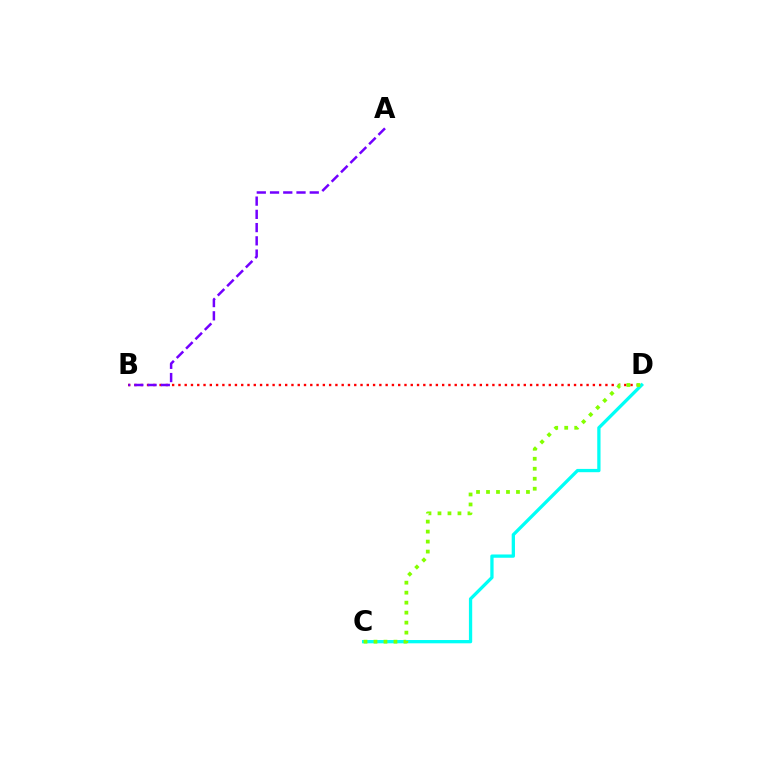{('B', 'D'): [{'color': '#ff0000', 'line_style': 'dotted', 'thickness': 1.71}], ('C', 'D'): [{'color': '#00fff6', 'line_style': 'solid', 'thickness': 2.37}, {'color': '#84ff00', 'line_style': 'dotted', 'thickness': 2.71}], ('A', 'B'): [{'color': '#7200ff', 'line_style': 'dashed', 'thickness': 1.8}]}